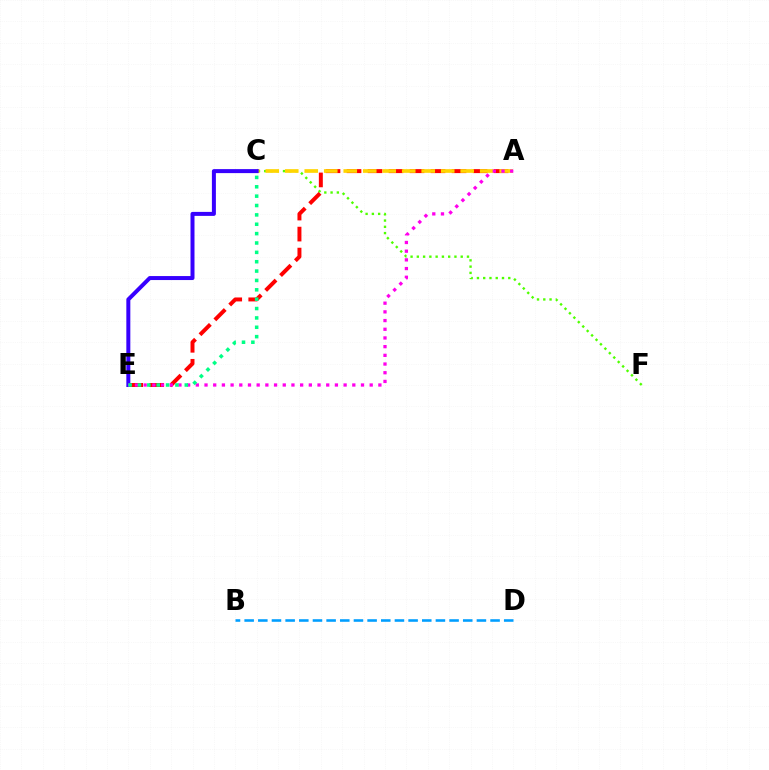{('A', 'E'): [{'color': '#ff0000', 'line_style': 'dashed', 'thickness': 2.85}, {'color': '#ff00ed', 'line_style': 'dotted', 'thickness': 2.36}], ('C', 'F'): [{'color': '#4fff00', 'line_style': 'dotted', 'thickness': 1.7}], ('B', 'D'): [{'color': '#009eff', 'line_style': 'dashed', 'thickness': 1.86}], ('A', 'C'): [{'color': '#ffd500', 'line_style': 'dashed', 'thickness': 2.65}], ('C', 'E'): [{'color': '#3700ff', 'line_style': 'solid', 'thickness': 2.88}, {'color': '#00ff86', 'line_style': 'dotted', 'thickness': 2.54}]}